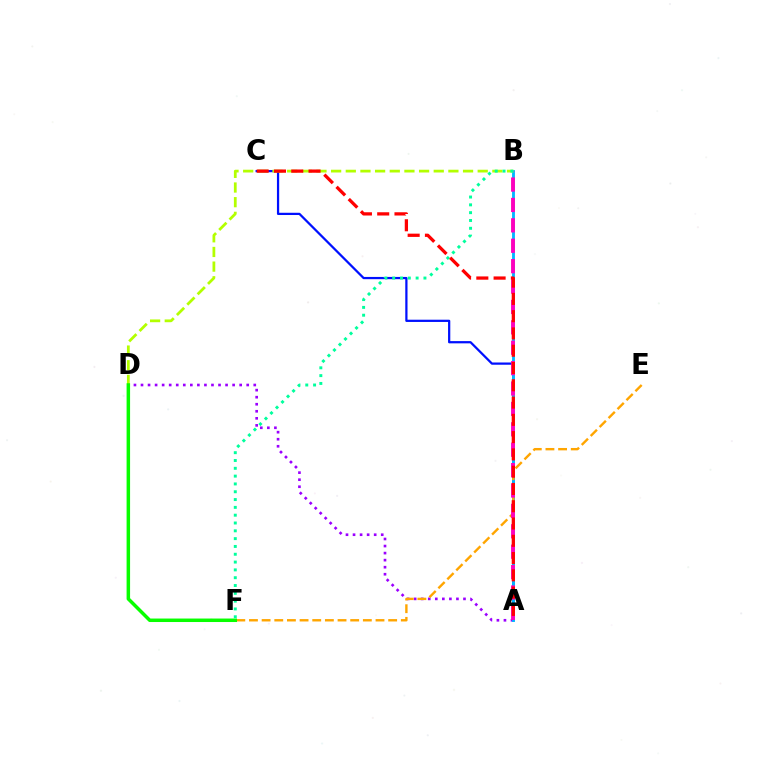{('A', 'C'): [{'color': '#0010ff', 'line_style': 'solid', 'thickness': 1.61}, {'color': '#ff0000', 'line_style': 'dashed', 'thickness': 2.35}], ('A', 'D'): [{'color': '#9b00ff', 'line_style': 'dotted', 'thickness': 1.91}], ('A', 'B'): [{'color': '#00b5ff', 'line_style': 'solid', 'thickness': 2.05}, {'color': '#ff00bd', 'line_style': 'dashed', 'thickness': 2.77}], ('B', 'D'): [{'color': '#b3ff00', 'line_style': 'dashed', 'thickness': 1.99}], ('E', 'F'): [{'color': '#ffa500', 'line_style': 'dashed', 'thickness': 1.72}], ('B', 'F'): [{'color': '#00ff9d', 'line_style': 'dotted', 'thickness': 2.12}], ('D', 'F'): [{'color': '#08ff00', 'line_style': 'solid', 'thickness': 2.51}]}